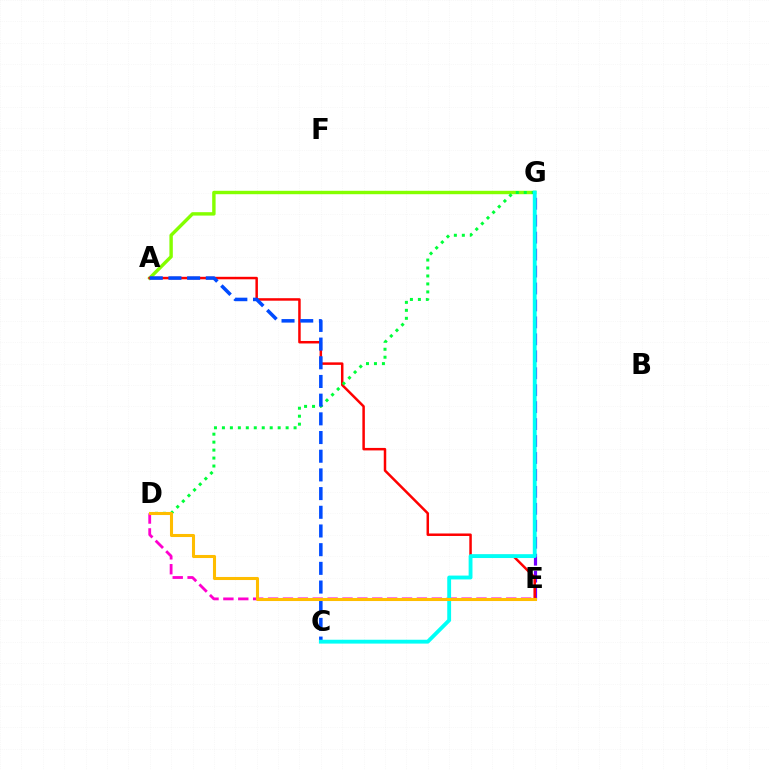{('E', 'G'): [{'color': '#7200ff', 'line_style': 'dashed', 'thickness': 2.3}], ('A', 'G'): [{'color': '#84ff00', 'line_style': 'solid', 'thickness': 2.46}], ('A', 'E'): [{'color': '#ff0000', 'line_style': 'solid', 'thickness': 1.8}], ('D', 'G'): [{'color': '#00ff39', 'line_style': 'dotted', 'thickness': 2.16}], ('D', 'E'): [{'color': '#ff00cf', 'line_style': 'dashed', 'thickness': 2.02}, {'color': '#ffbd00', 'line_style': 'solid', 'thickness': 2.21}], ('A', 'C'): [{'color': '#004bff', 'line_style': 'dashed', 'thickness': 2.54}], ('C', 'G'): [{'color': '#00fff6', 'line_style': 'solid', 'thickness': 2.77}]}